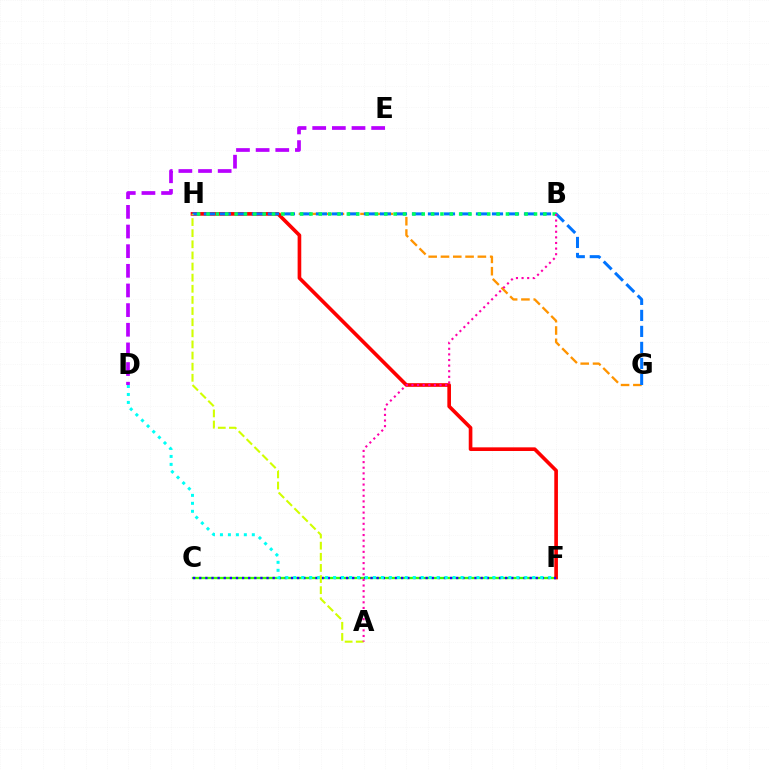{('G', 'H'): [{'color': '#ff9400', 'line_style': 'dashed', 'thickness': 1.67}, {'color': '#0074ff', 'line_style': 'dashed', 'thickness': 2.17}], ('C', 'F'): [{'color': '#3dff00', 'line_style': 'solid', 'thickness': 1.68}, {'color': '#2500ff', 'line_style': 'dotted', 'thickness': 1.66}], ('F', 'H'): [{'color': '#ff0000', 'line_style': 'solid', 'thickness': 2.62}], ('D', 'E'): [{'color': '#b900ff', 'line_style': 'dashed', 'thickness': 2.67}], ('D', 'F'): [{'color': '#00fff6', 'line_style': 'dotted', 'thickness': 2.16}], ('A', 'H'): [{'color': '#d1ff00', 'line_style': 'dashed', 'thickness': 1.51}], ('B', 'H'): [{'color': '#00ff5c', 'line_style': 'dotted', 'thickness': 2.54}], ('A', 'B'): [{'color': '#ff00ac', 'line_style': 'dotted', 'thickness': 1.52}]}